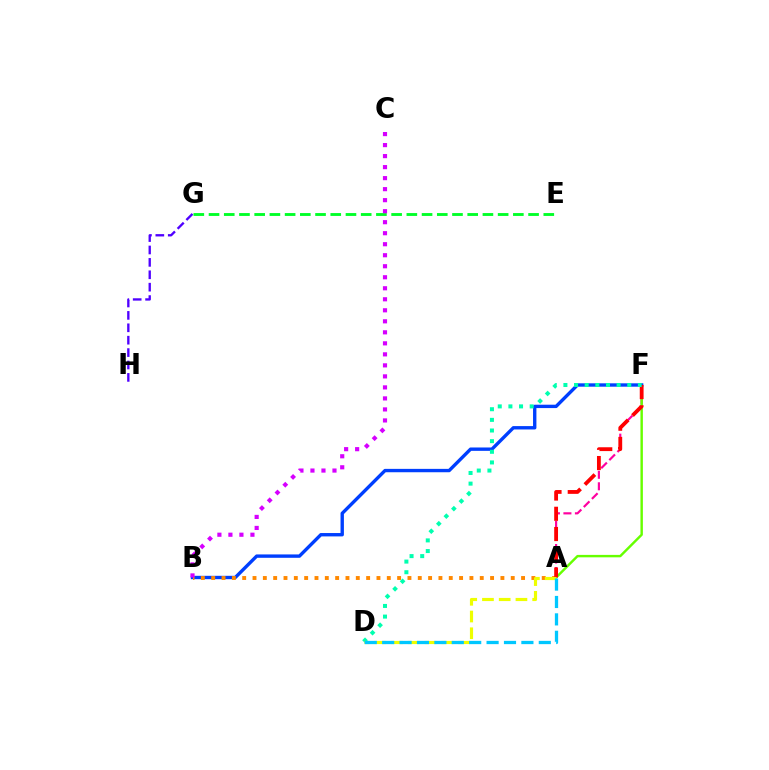{('A', 'F'): [{'color': '#ff00a0', 'line_style': 'dashed', 'thickness': 1.56}, {'color': '#66ff00', 'line_style': 'solid', 'thickness': 1.75}, {'color': '#ff0000', 'line_style': 'dashed', 'thickness': 2.75}], ('G', 'H'): [{'color': '#4f00ff', 'line_style': 'dashed', 'thickness': 1.68}], ('E', 'G'): [{'color': '#00ff27', 'line_style': 'dashed', 'thickness': 2.07}], ('B', 'F'): [{'color': '#003fff', 'line_style': 'solid', 'thickness': 2.43}], ('A', 'B'): [{'color': '#ff8800', 'line_style': 'dotted', 'thickness': 2.81}], ('D', 'F'): [{'color': '#00ffaf', 'line_style': 'dotted', 'thickness': 2.89}], ('A', 'D'): [{'color': '#eeff00', 'line_style': 'dashed', 'thickness': 2.27}, {'color': '#00c7ff', 'line_style': 'dashed', 'thickness': 2.36}], ('B', 'C'): [{'color': '#d600ff', 'line_style': 'dotted', 'thickness': 2.99}]}